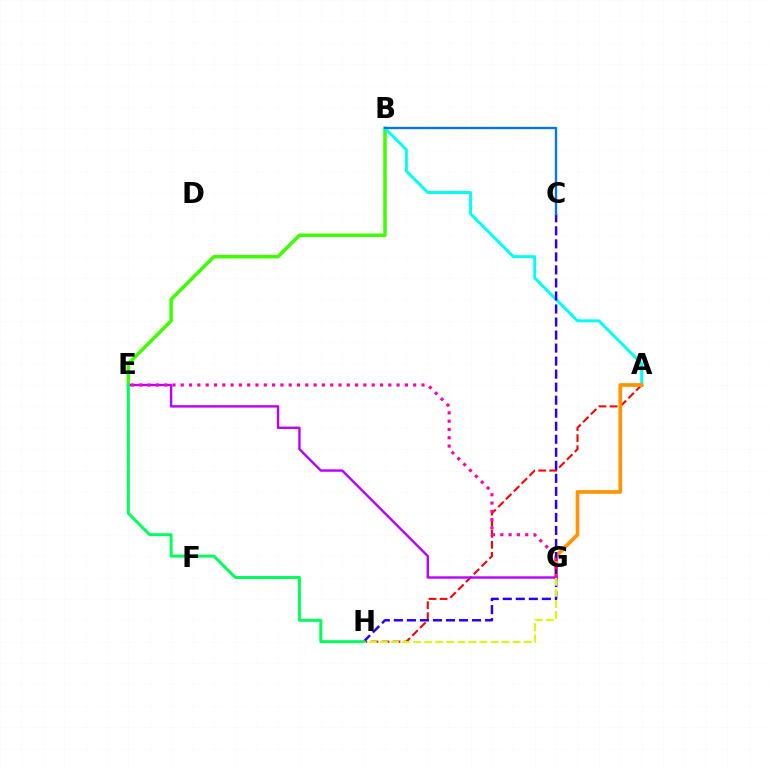{('A', 'H'): [{'color': '#ff0000', 'line_style': 'dashed', 'thickness': 1.5}], ('B', 'E'): [{'color': '#3dff00', 'line_style': 'solid', 'thickness': 2.53}], ('A', 'B'): [{'color': '#00fff6', 'line_style': 'solid', 'thickness': 2.14}], ('A', 'G'): [{'color': '#ff9400', 'line_style': 'solid', 'thickness': 2.65}], ('C', 'H'): [{'color': '#2500ff', 'line_style': 'dashed', 'thickness': 1.77}], ('E', 'G'): [{'color': '#b900ff', 'line_style': 'solid', 'thickness': 1.72}, {'color': '#ff00ac', 'line_style': 'dotted', 'thickness': 2.26}], ('B', 'C'): [{'color': '#0074ff', 'line_style': 'solid', 'thickness': 1.66}], ('G', 'H'): [{'color': '#d1ff00', 'line_style': 'dashed', 'thickness': 1.5}], ('E', 'H'): [{'color': '#00ff5c', 'line_style': 'solid', 'thickness': 2.14}]}